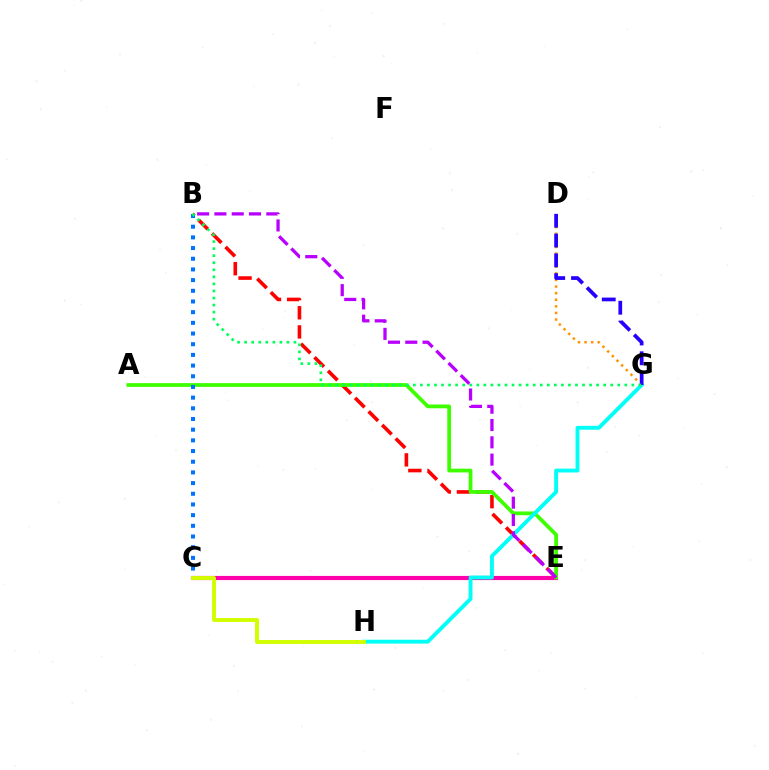{('B', 'E'): [{'color': '#ff0000', 'line_style': 'dashed', 'thickness': 2.6}, {'color': '#b900ff', 'line_style': 'dashed', 'thickness': 2.35}], ('C', 'E'): [{'color': '#ff00ac', 'line_style': 'solid', 'thickness': 2.99}], ('A', 'E'): [{'color': '#3dff00', 'line_style': 'solid', 'thickness': 2.71}], ('G', 'H'): [{'color': '#00fff6', 'line_style': 'solid', 'thickness': 2.79}], ('D', 'G'): [{'color': '#ff9400', 'line_style': 'dotted', 'thickness': 1.79}, {'color': '#2500ff', 'line_style': 'dashed', 'thickness': 2.69}], ('B', 'C'): [{'color': '#0074ff', 'line_style': 'dotted', 'thickness': 2.9}], ('C', 'H'): [{'color': '#d1ff00', 'line_style': 'solid', 'thickness': 2.83}], ('B', 'G'): [{'color': '#00ff5c', 'line_style': 'dotted', 'thickness': 1.92}]}